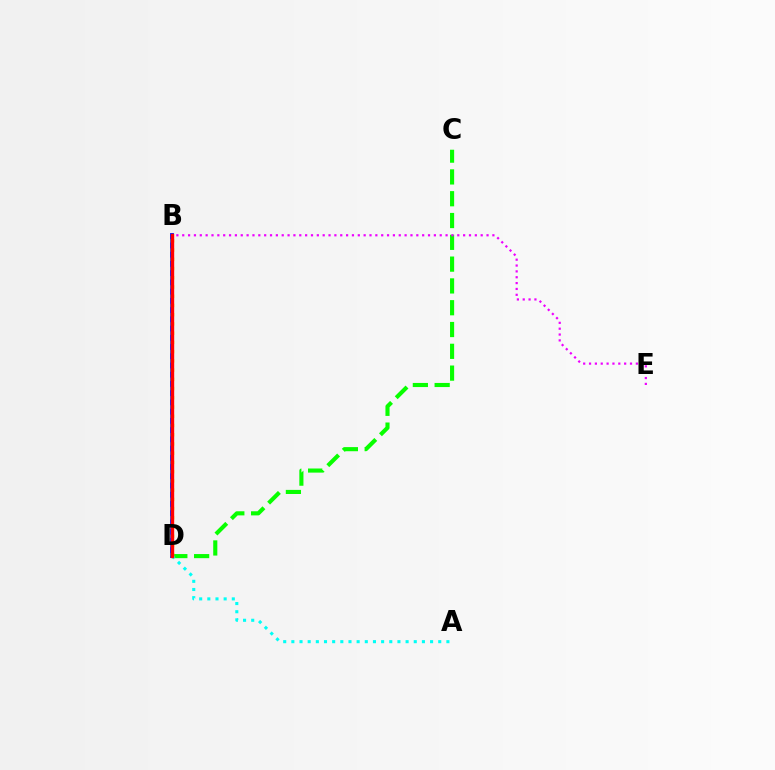{('C', 'D'): [{'color': '#08ff00', 'line_style': 'dashed', 'thickness': 2.96}], ('A', 'D'): [{'color': '#00fff6', 'line_style': 'dotted', 'thickness': 2.22}], ('B', 'E'): [{'color': '#ee00ff', 'line_style': 'dotted', 'thickness': 1.59}], ('B', 'D'): [{'color': '#0010ff', 'line_style': 'solid', 'thickness': 2.75}, {'color': '#fcf500', 'line_style': 'dotted', 'thickness': 2.51}, {'color': '#ff0000', 'line_style': 'solid', 'thickness': 2.44}]}